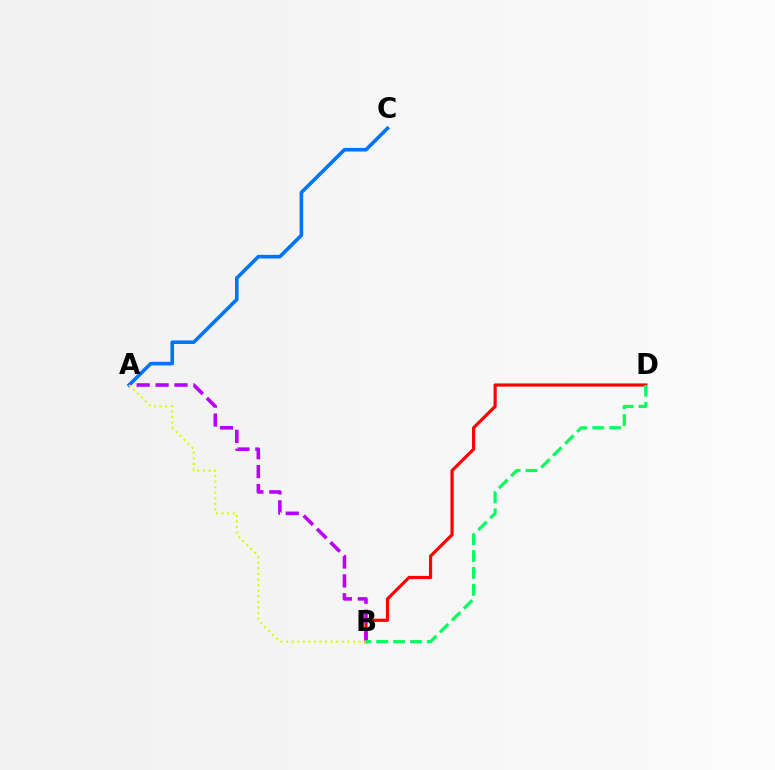{('A', 'C'): [{'color': '#0074ff', 'line_style': 'solid', 'thickness': 2.59}], ('B', 'D'): [{'color': '#ff0000', 'line_style': 'solid', 'thickness': 2.29}, {'color': '#00ff5c', 'line_style': 'dashed', 'thickness': 2.29}], ('A', 'B'): [{'color': '#b900ff', 'line_style': 'dashed', 'thickness': 2.57}, {'color': '#d1ff00', 'line_style': 'dotted', 'thickness': 1.52}]}